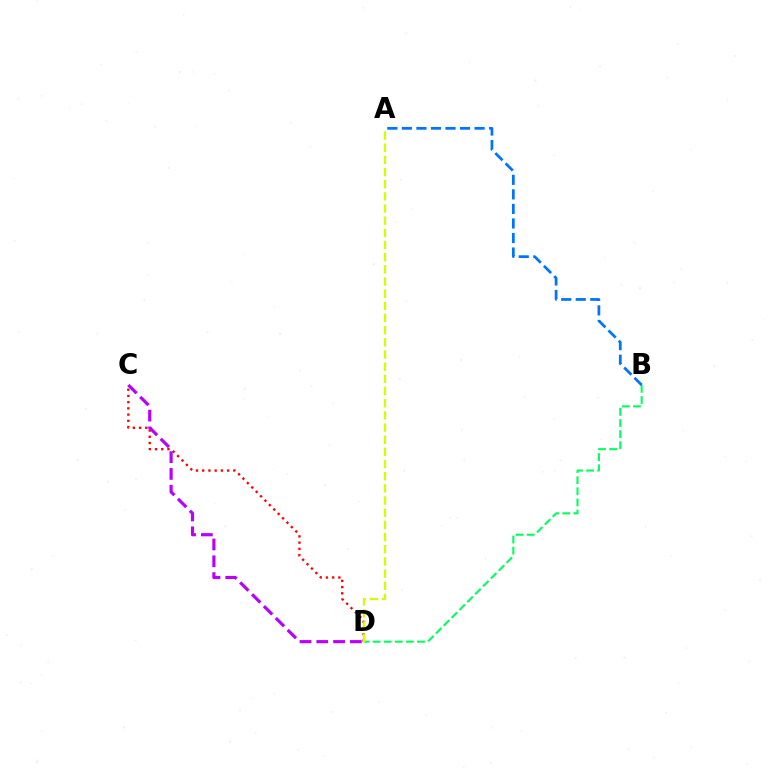{('C', 'D'): [{'color': '#ff0000', 'line_style': 'dotted', 'thickness': 1.69}, {'color': '#b900ff', 'line_style': 'dashed', 'thickness': 2.28}], ('B', 'D'): [{'color': '#00ff5c', 'line_style': 'dashed', 'thickness': 1.51}], ('A', 'B'): [{'color': '#0074ff', 'line_style': 'dashed', 'thickness': 1.98}], ('A', 'D'): [{'color': '#d1ff00', 'line_style': 'dashed', 'thickness': 1.65}]}